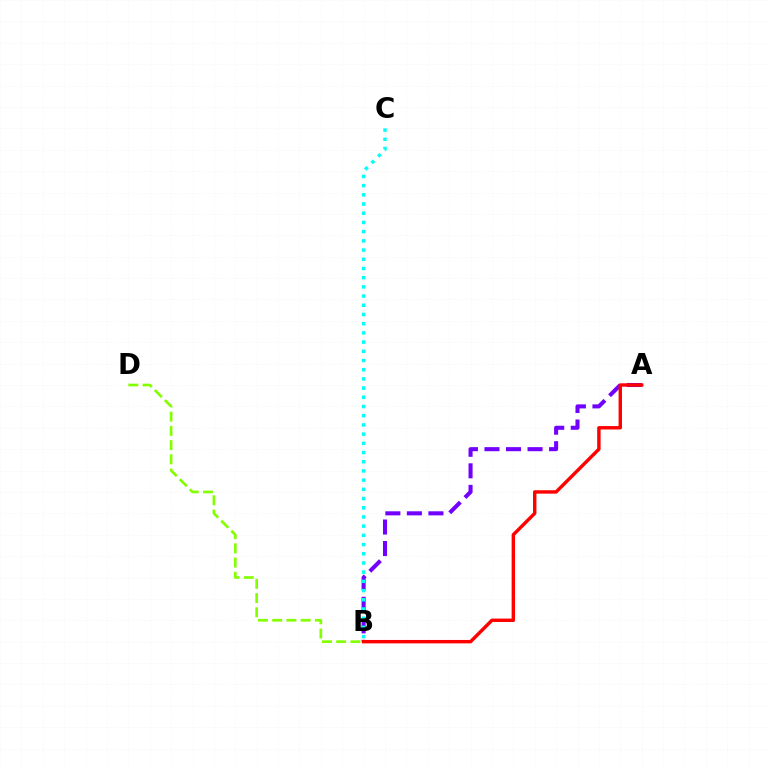{('A', 'B'): [{'color': '#7200ff', 'line_style': 'dashed', 'thickness': 2.93}, {'color': '#ff0000', 'line_style': 'solid', 'thickness': 2.45}], ('B', 'D'): [{'color': '#84ff00', 'line_style': 'dashed', 'thickness': 1.93}], ('B', 'C'): [{'color': '#00fff6', 'line_style': 'dotted', 'thickness': 2.5}]}